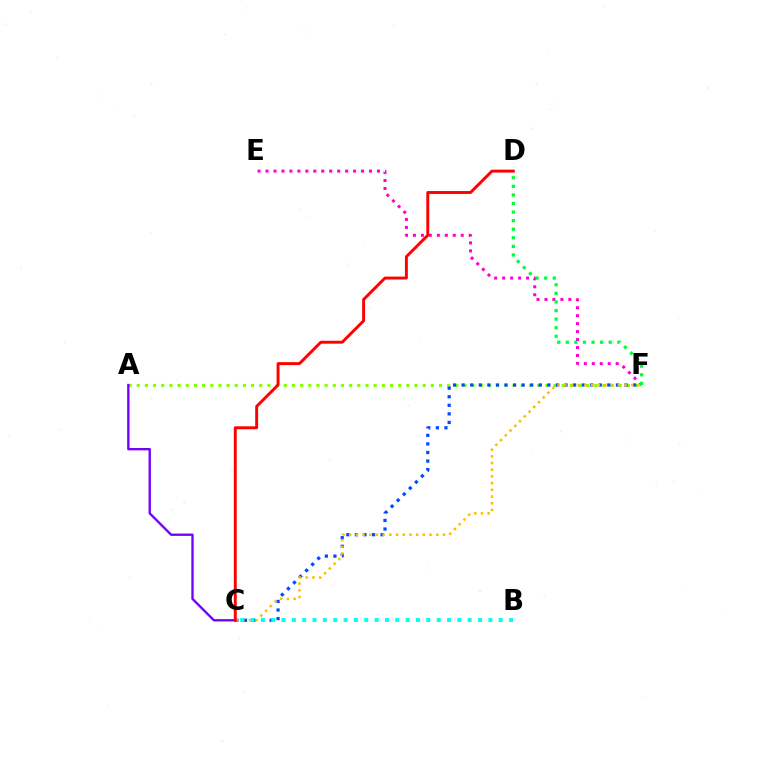{('A', 'F'): [{'color': '#84ff00', 'line_style': 'dotted', 'thickness': 2.22}], ('E', 'F'): [{'color': '#ff00cf', 'line_style': 'dotted', 'thickness': 2.16}], ('C', 'F'): [{'color': '#004bff', 'line_style': 'dotted', 'thickness': 2.33}, {'color': '#ffbd00', 'line_style': 'dotted', 'thickness': 1.82}], ('A', 'C'): [{'color': '#7200ff', 'line_style': 'solid', 'thickness': 1.69}], ('D', 'F'): [{'color': '#00ff39', 'line_style': 'dotted', 'thickness': 2.33}], ('B', 'C'): [{'color': '#00fff6', 'line_style': 'dotted', 'thickness': 2.81}], ('C', 'D'): [{'color': '#ff0000', 'line_style': 'solid', 'thickness': 2.1}]}